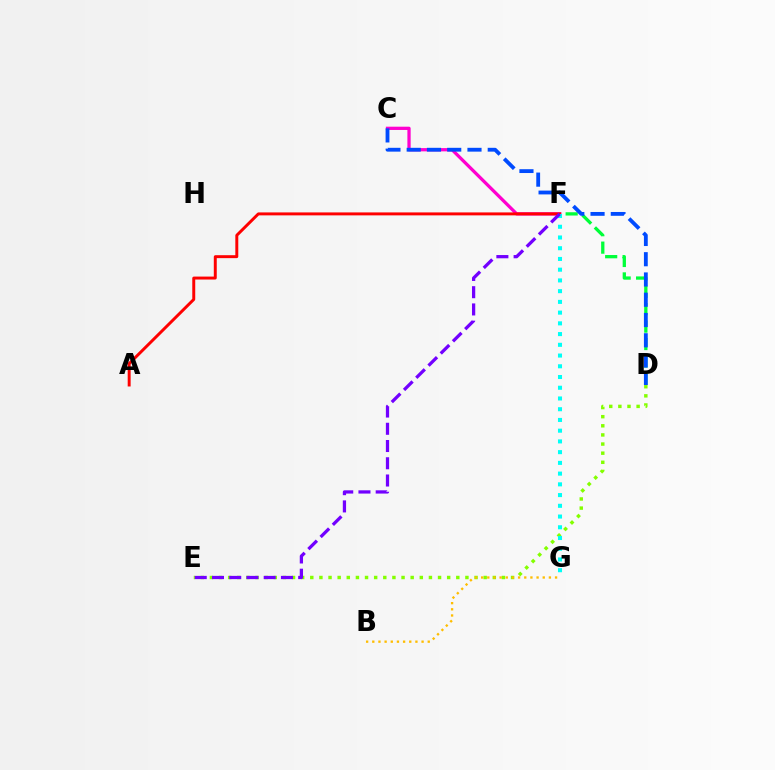{('D', 'F'): [{'color': '#00ff39', 'line_style': 'dashed', 'thickness': 2.37}], ('C', 'F'): [{'color': '#ff00cf', 'line_style': 'solid', 'thickness': 2.35}], ('A', 'F'): [{'color': '#ff0000', 'line_style': 'solid', 'thickness': 2.12}], ('C', 'D'): [{'color': '#004bff', 'line_style': 'dashed', 'thickness': 2.75}], ('D', 'E'): [{'color': '#84ff00', 'line_style': 'dotted', 'thickness': 2.48}], ('B', 'G'): [{'color': '#ffbd00', 'line_style': 'dotted', 'thickness': 1.67}], ('F', 'G'): [{'color': '#00fff6', 'line_style': 'dotted', 'thickness': 2.92}], ('E', 'F'): [{'color': '#7200ff', 'line_style': 'dashed', 'thickness': 2.34}]}